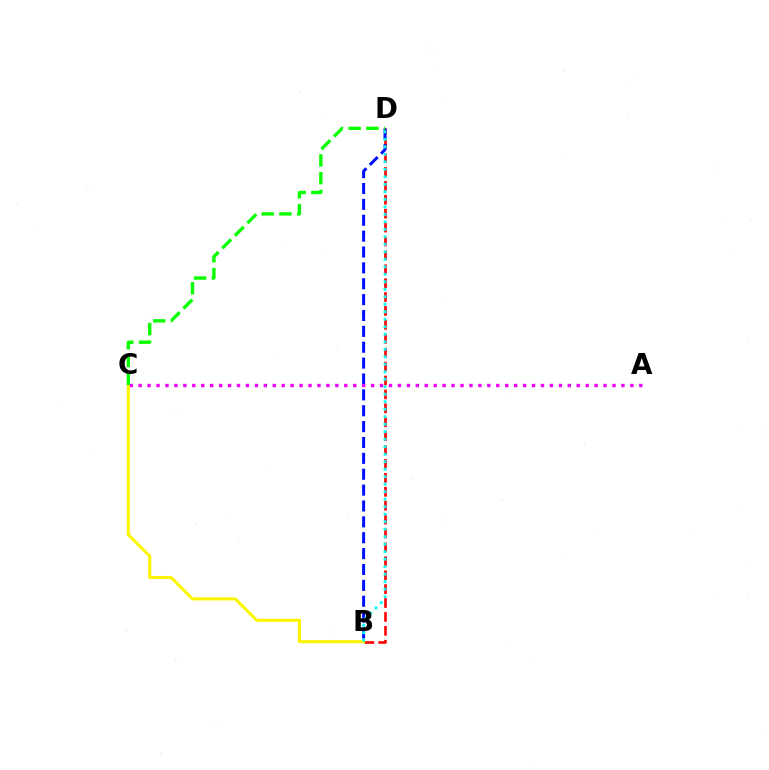{('B', 'D'): [{'color': '#ff0000', 'line_style': 'dashed', 'thickness': 1.89}, {'color': '#0010ff', 'line_style': 'dashed', 'thickness': 2.16}, {'color': '#00fff6', 'line_style': 'dotted', 'thickness': 2.04}], ('A', 'C'): [{'color': '#ee00ff', 'line_style': 'dotted', 'thickness': 2.43}], ('B', 'C'): [{'color': '#fcf500', 'line_style': 'solid', 'thickness': 2.21}], ('C', 'D'): [{'color': '#08ff00', 'line_style': 'dashed', 'thickness': 2.41}]}